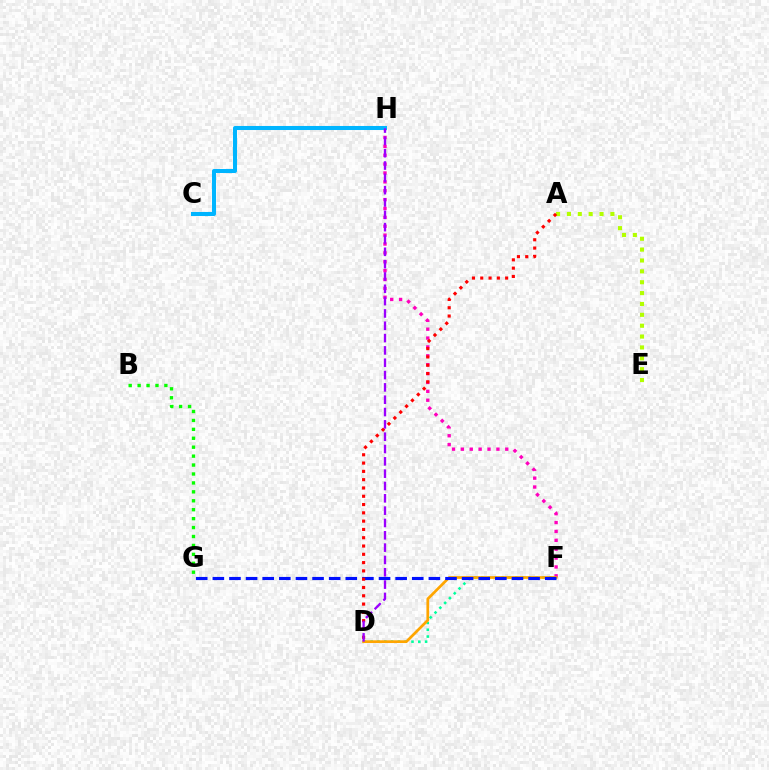{('F', 'H'): [{'color': '#ff00bd', 'line_style': 'dotted', 'thickness': 2.41}], ('D', 'F'): [{'color': '#00ff9d', 'line_style': 'dotted', 'thickness': 1.85}, {'color': '#ffa500', 'line_style': 'solid', 'thickness': 1.96}], ('A', 'E'): [{'color': '#b3ff00', 'line_style': 'dotted', 'thickness': 2.95}], ('C', 'H'): [{'color': '#00b5ff', 'line_style': 'solid', 'thickness': 2.91}], ('F', 'G'): [{'color': '#0010ff', 'line_style': 'dashed', 'thickness': 2.26}], ('B', 'G'): [{'color': '#08ff00', 'line_style': 'dotted', 'thickness': 2.43}], ('A', 'D'): [{'color': '#ff0000', 'line_style': 'dotted', 'thickness': 2.25}], ('D', 'H'): [{'color': '#9b00ff', 'line_style': 'dashed', 'thickness': 1.67}]}